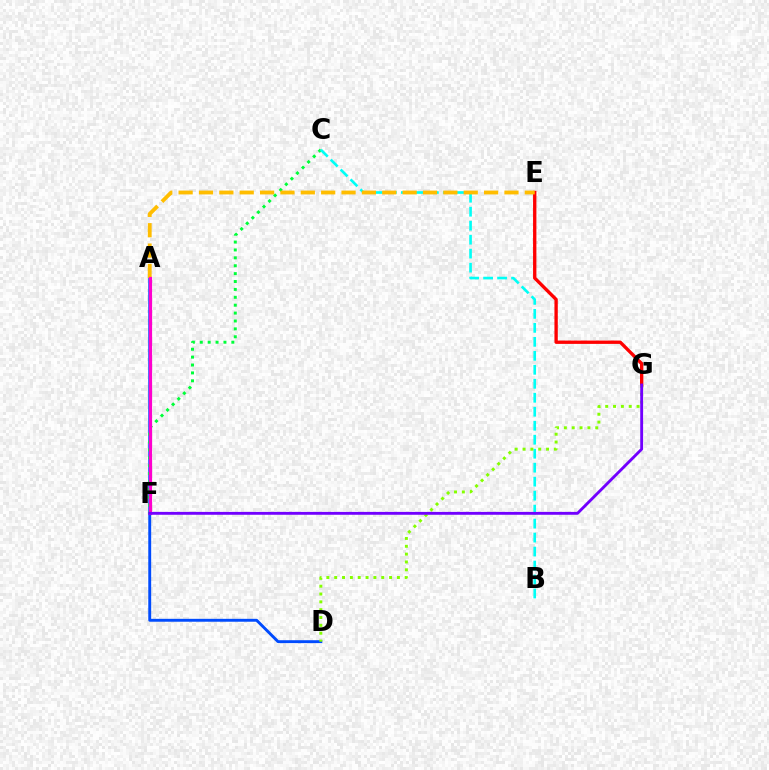{('A', 'D'): [{'color': '#004bff', 'line_style': 'solid', 'thickness': 2.09}], ('E', 'G'): [{'color': '#ff0000', 'line_style': 'solid', 'thickness': 2.4}], ('C', 'F'): [{'color': '#00ff39', 'line_style': 'dotted', 'thickness': 2.14}], ('B', 'C'): [{'color': '#00fff6', 'line_style': 'dashed', 'thickness': 1.9}], ('A', 'E'): [{'color': '#ffbd00', 'line_style': 'dashed', 'thickness': 2.77}], ('A', 'F'): [{'color': '#ff00cf', 'line_style': 'solid', 'thickness': 2.29}], ('D', 'G'): [{'color': '#84ff00', 'line_style': 'dotted', 'thickness': 2.13}], ('F', 'G'): [{'color': '#7200ff', 'line_style': 'solid', 'thickness': 2.06}]}